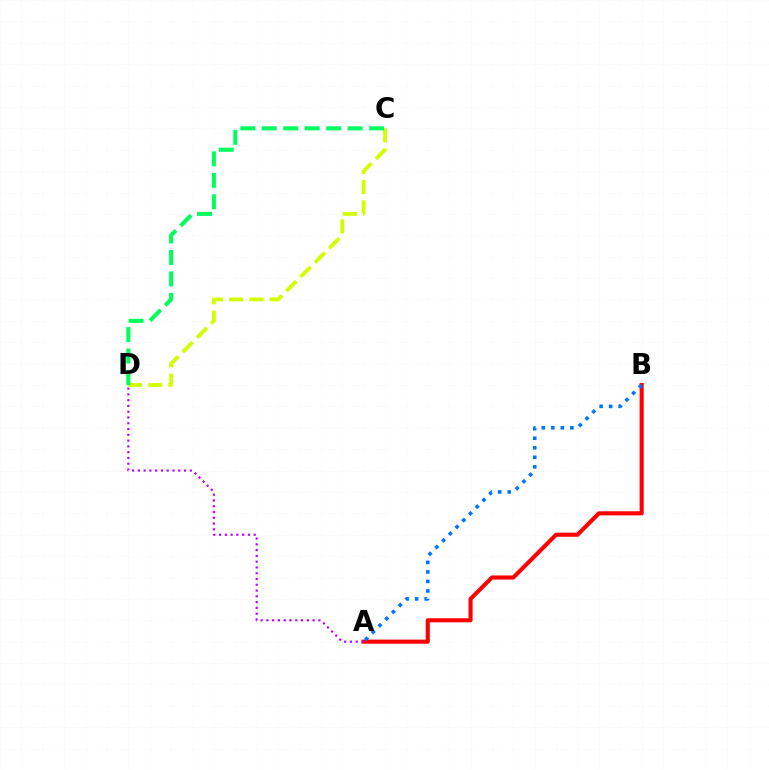{('C', 'D'): [{'color': '#d1ff00', 'line_style': 'dashed', 'thickness': 2.75}, {'color': '#00ff5c', 'line_style': 'dashed', 'thickness': 2.92}], ('A', 'B'): [{'color': '#ff0000', 'line_style': 'solid', 'thickness': 2.95}, {'color': '#0074ff', 'line_style': 'dotted', 'thickness': 2.59}], ('A', 'D'): [{'color': '#b900ff', 'line_style': 'dotted', 'thickness': 1.57}]}